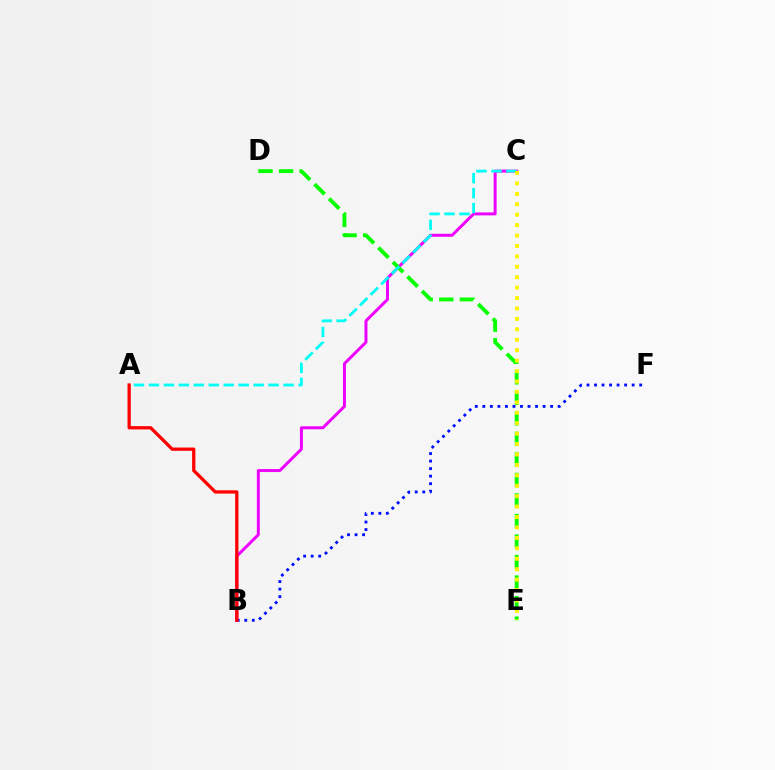{('B', 'F'): [{'color': '#0010ff', 'line_style': 'dotted', 'thickness': 2.05}], ('B', 'C'): [{'color': '#ee00ff', 'line_style': 'solid', 'thickness': 2.14}], ('D', 'E'): [{'color': '#08ff00', 'line_style': 'dashed', 'thickness': 2.79}], ('A', 'C'): [{'color': '#00fff6', 'line_style': 'dashed', 'thickness': 2.03}], ('C', 'E'): [{'color': '#fcf500', 'line_style': 'dotted', 'thickness': 2.83}], ('A', 'B'): [{'color': '#ff0000', 'line_style': 'solid', 'thickness': 2.35}]}